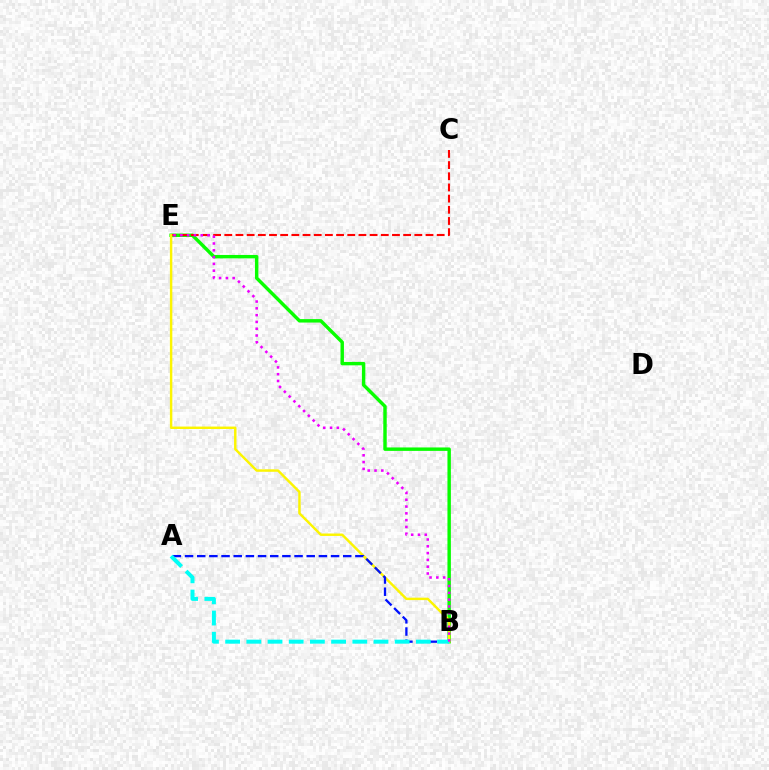{('B', 'E'): [{'color': '#08ff00', 'line_style': 'solid', 'thickness': 2.47}, {'color': '#fcf500', 'line_style': 'solid', 'thickness': 1.75}, {'color': '#ee00ff', 'line_style': 'dotted', 'thickness': 1.85}], ('C', 'E'): [{'color': '#ff0000', 'line_style': 'dashed', 'thickness': 1.52}], ('A', 'B'): [{'color': '#0010ff', 'line_style': 'dashed', 'thickness': 1.65}, {'color': '#00fff6', 'line_style': 'dashed', 'thickness': 2.88}]}